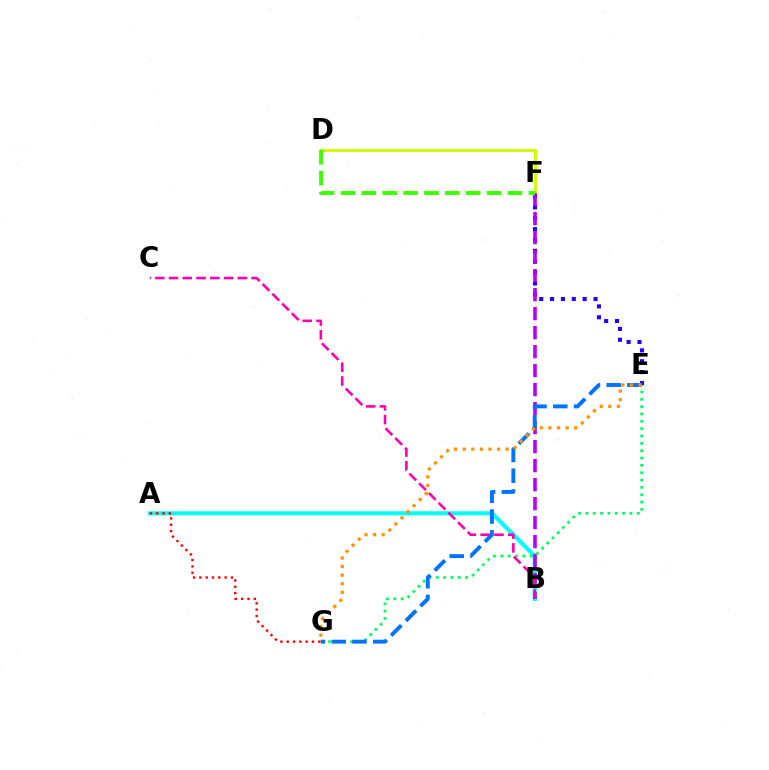{('D', 'F'): [{'color': '#d1ff00', 'line_style': 'solid', 'thickness': 2.14}, {'color': '#3dff00', 'line_style': 'dashed', 'thickness': 2.84}], ('A', 'B'): [{'color': '#00fff6', 'line_style': 'solid', 'thickness': 2.96}], ('E', 'F'): [{'color': '#2500ff', 'line_style': 'dotted', 'thickness': 2.95}], ('B', 'F'): [{'color': '#b900ff', 'line_style': 'dashed', 'thickness': 2.58}], ('E', 'G'): [{'color': '#00ff5c', 'line_style': 'dotted', 'thickness': 1.99}, {'color': '#0074ff', 'line_style': 'dashed', 'thickness': 2.82}, {'color': '#ff9400', 'line_style': 'dotted', 'thickness': 2.34}], ('B', 'C'): [{'color': '#ff00ac', 'line_style': 'dashed', 'thickness': 1.87}], ('A', 'G'): [{'color': '#ff0000', 'line_style': 'dotted', 'thickness': 1.72}]}